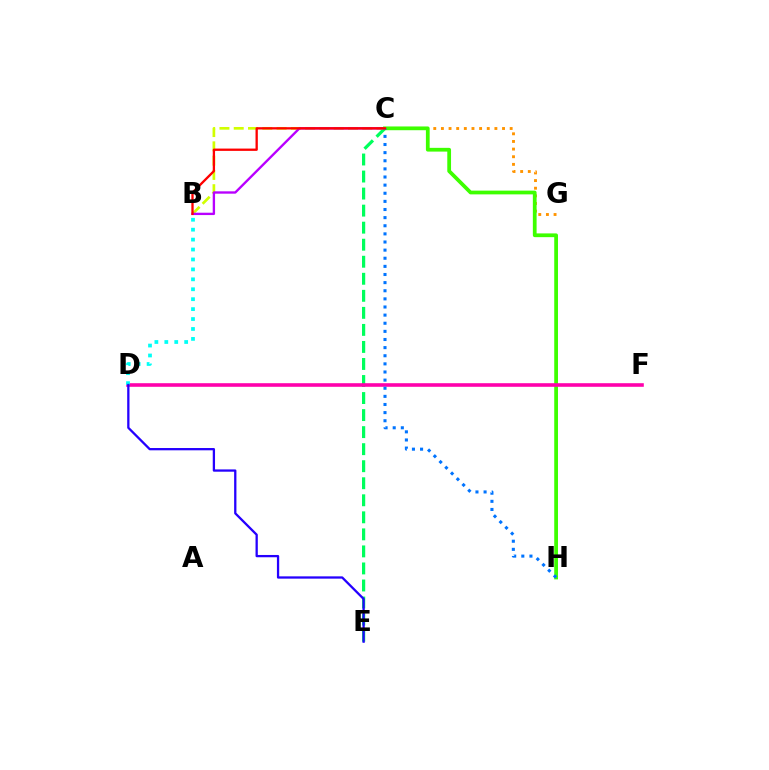{('C', 'E'): [{'color': '#00ff5c', 'line_style': 'dashed', 'thickness': 2.31}], ('B', 'C'): [{'color': '#d1ff00', 'line_style': 'dashed', 'thickness': 1.94}, {'color': '#b900ff', 'line_style': 'solid', 'thickness': 1.69}, {'color': '#ff0000', 'line_style': 'solid', 'thickness': 1.66}], ('C', 'G'): [{'color': '#ff9400', 'line_style': 'dotted', 'thickness': 2.08}], ('C', 'H'): [{'color': '#3dff00', 'line_style': 'solid', 'thickness': 2.7}, {'color': '#0074ff', 'line_style': 'dotted', 'thickness': 2.21}], ('D', 'F'): [{'color': '#ff00ac', 'line_style': 'solid', 'thickness': 2.59}], ('B', 'D'): [{'color': '#00fff6', 'line_style': 'dotted', 'thickness': 2.7}], ('D', 'E'): [{'color': '#2500ff', 'line_style': 'solid', 'thickness': 1.65}]}